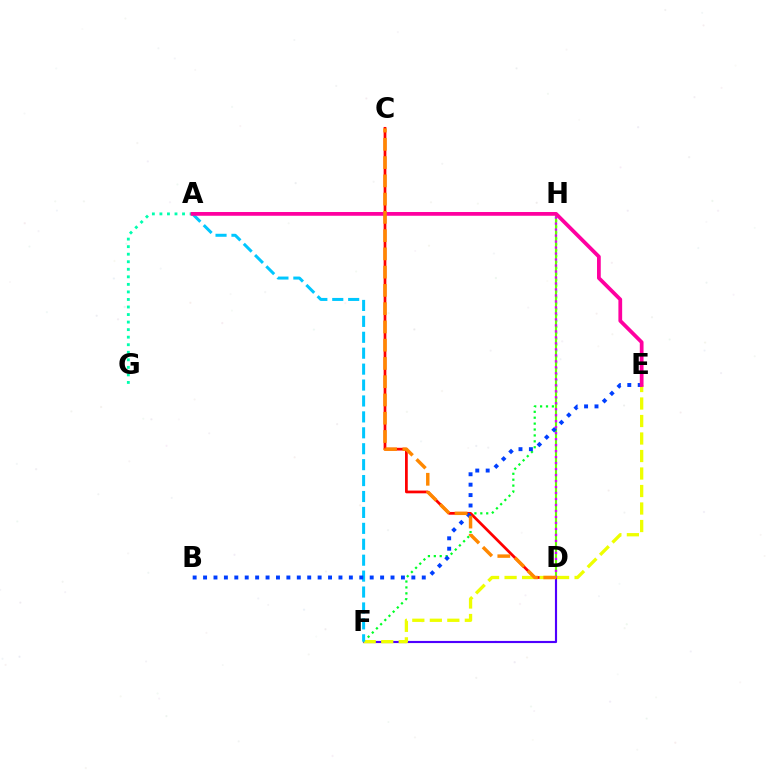{('D', 'F'): [{'color': '#4f00ff', 'line_style': 'solid', 'thickness': 1.54}], ('F', 'H'): [{'color': '#00ff27', 'line_style': 'dotted', 'thickness': 1.6}], ('D', 'H'): [{'color': '#66ff00', 'line_style': 'solid', 'thickness': 1.55}, {'color': '#d600ff', 'line_style': 'dotted', 'thickness': 1.63}], ('A', 'G'): [{'color': '#00ffaf', 'line_style': 'dotted', 'thickness': 2.05}], ('C', 'D'): [{'color': '#ff0000', 'line_style': 'solid', 'thickness': 1.98}, {'color': '#ff8800', 'line_style': 'dashed', 'thickness': 2.48}], ('E', 'F'): [{'color': '#eeff00', 'line_style': 'dashed', 'thickness': 2.38}], ('A', 'F'): [{'color': '#00c7ff', 'line_style': 'dashed', 'thickness': 2.16}], ('B', 'E'): [{'color': '#003fff', 'line_style': 'dotted', 'thickness': 2.83}], ('A', 'E'): [{'color': '#ff00a0', 'line_style': 'solid', 'thickness': 2.7}]}